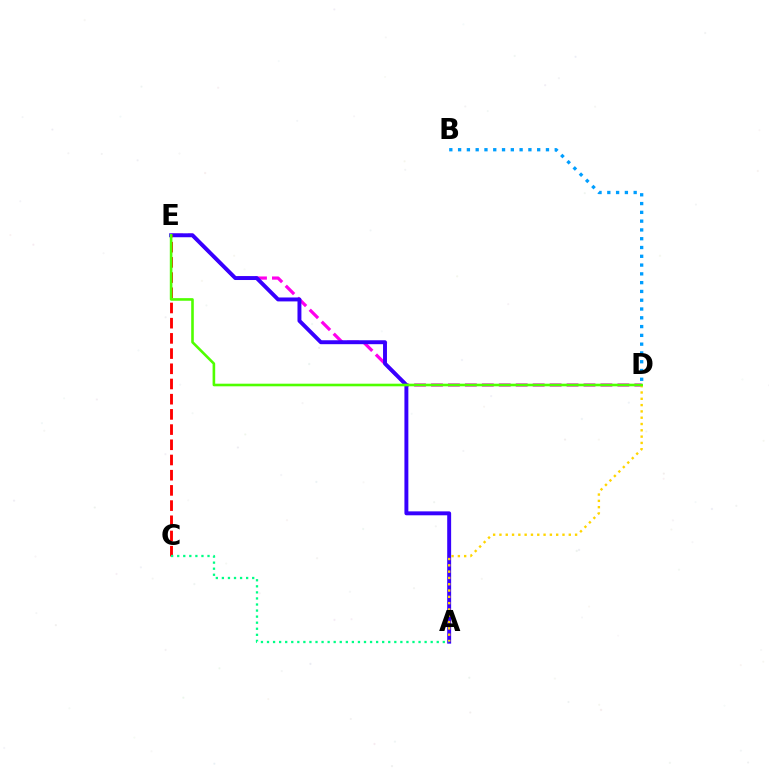{('D', 'E'): [{'color': '#ff00ed', 'line_style': 'dashed', 'thickness': 2.3}, {'color': '#4fff00', 'line_style': 'solid', 'thickness': 1.88}], ('A', 'E'): [{'color': '#3700ff', 'line_style': 'solid', 'thickness': 2.83}], ('A', 'D'): [{'color': '#ffd500', 'line_style': 'dotted', 'thickness': 1.71}], ('C', 'E'): [{'color': '#ff0000', 'line_style': 'dashed', 'thickness': 2.06}], ('B', 'D'): [{'color': '#009eff', 'line_style': 'dotted', 'thickness': 2.39}], ('A', 'C'): [{'color': '#00ff86', 'line_style': 'dotted', 'thickness': 1.65}]}